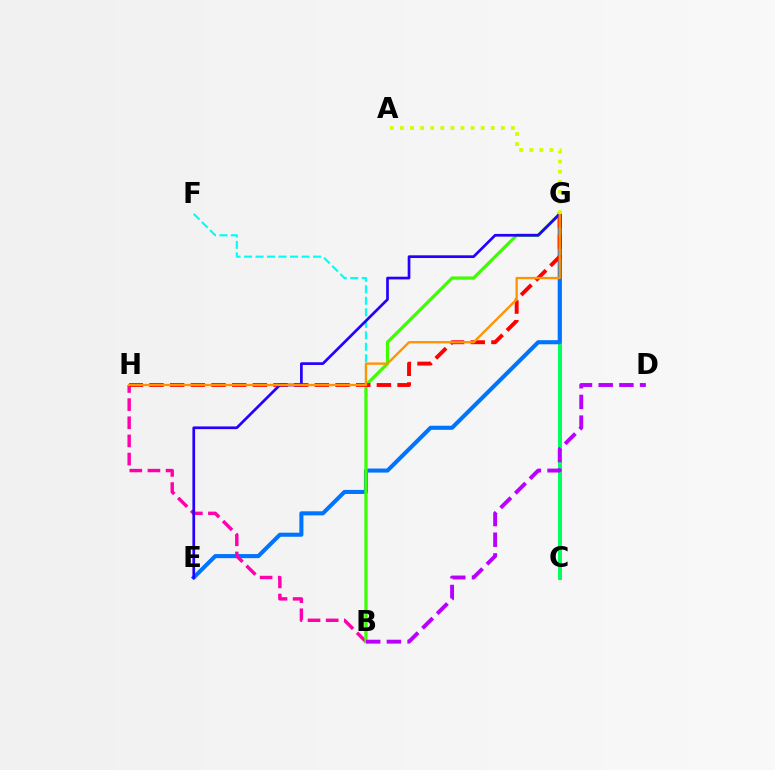{('C', 'G'): [{'color': '#00ff5c', 'line_style': 'solid', 'thickness': 2.84}], ('E', 'G'): [{'color': '#0074ff', 'line_style': 'solid', 'thickness': 2.93}, {'color': '#2500ff', 'line_style': 'solid', 'thickness': 1.95}], ('B', 'H'): [{'color': '#ff00ac', 'line_style': 'dashed', 'thickness': 2.46}], ('B', 'F'): [{'color': '#00fff6', 'line_style': 'dashed', 'thickness': 1.56}], ('B', 'G'): [{'color': '#3dff00', 'line_style': 'solid', 'thickness': 2.31}], ('G', 'H'): [{'color': '#ff0000', 'line_style': 'dashed', 'thickness': 2.81}, {'color': '#ff9400', 'line_style': 'solid', 'thickness': 1.68}], ('A', 'G'): [{'color': '#d1ff00', 'line_style': 'dotted', 'thickness': 2.74}], ('B', 'D'): [{'color': '#b900ff', 'line_style': 'dashed', 'thickness': 2.81}]}